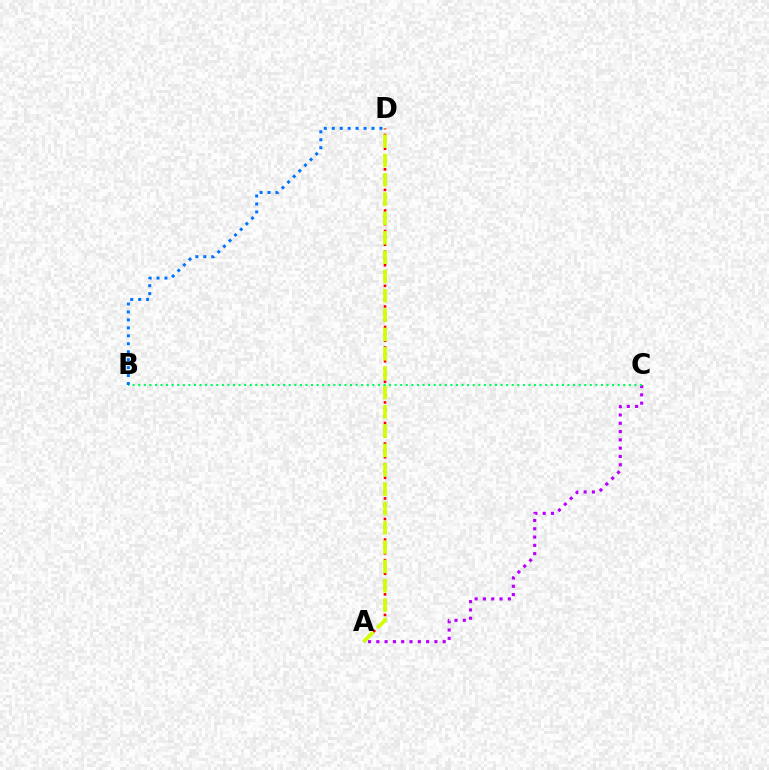{('A', 'D'): [{'color': '#ff0000', 'line_style': 'dotted', 'thickness': 1.86}, {'color': '#d1ff00', 'line_style': 'dashed', 'thickness': 2.63}], ('A', 'C'): [{'color': '#b900ff', 'line_style': 'dotted', 'thickness': 2.25}], ('B', 'C'): [{'color': '#00ff5c', 'line_style': 'dotted', 'thickness': 1.51}], ('B', 'D'): [{'color': '#0074ff', 'line_style': 'dotted', 'thickness': 2.16}]}